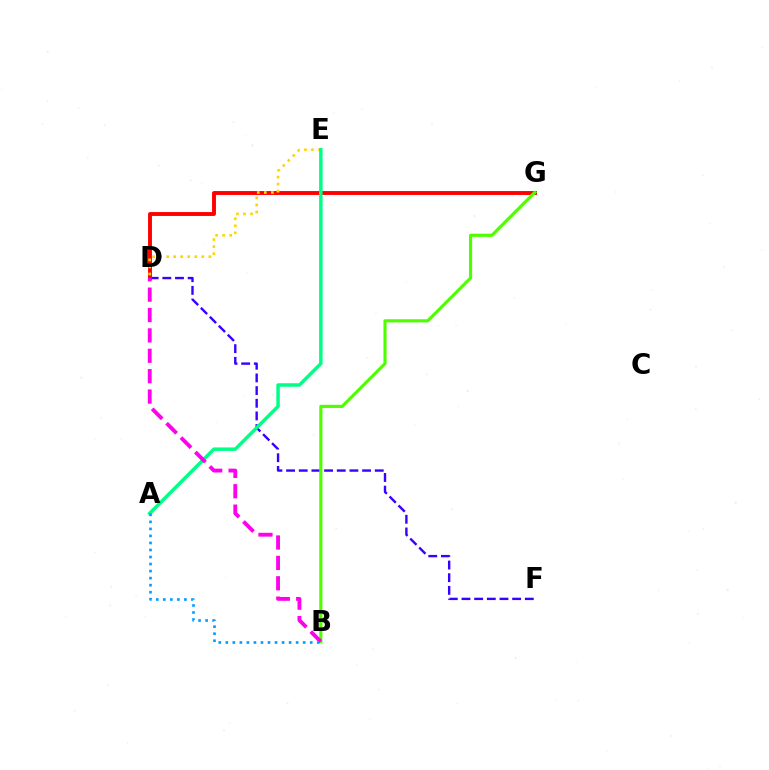{('D', 'F'): [{'color': '#3700ff', 'line_style': 'dashed', 'thickness': 1.72}], ('D', 'G'): [{'color': '#ff0000', 'line_style': 'solid', 'thickness': 2.81}], ('D', 'E'): [{'color': '#ffd500', 'line_style': 'dotted', 'thickness': 1.91}], ('A', 'E'): [{'color': '#00ff86', 'line_style': 'solid', 'thickness': 2.51}], ('B', 'G'): [{'color': '#4fff00', 'line_style': 'solid', 'thickness': 2.27}], ('B', 'D'): [{'color': '#ff00ed', 'line_style': 'dashed', 'thickness': 2.77}], ('A', 'B'): [{'color': '#009eff', 'line_style': 'dotted', 'thickness': 1.91}]}